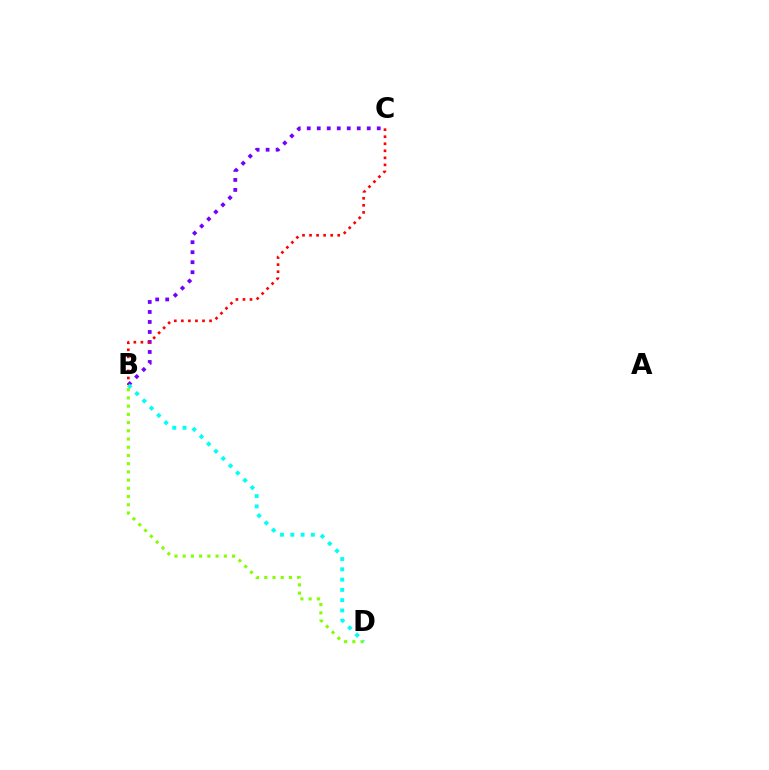{('B', 'C'): [{'color': '#7200ff', 'line_style': 'dotted', 'thickness': 2.72}, {'color': '#ff0000', 'line_style': 'dotted', 'thickness': 1.91}], ('B', 'D'): [{'color': '#84ff00', 'line_style': 'dotted', 'thickness': 2.23}, {'color': '#00fff6', 'line_style': 'dotted', 'thickness': 2.79}]}